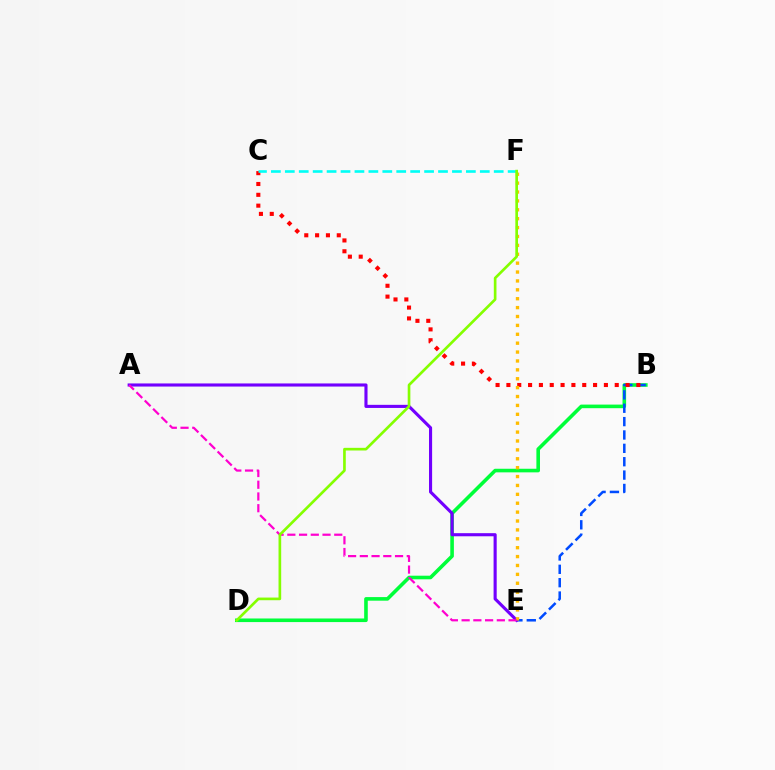{('B', 'D'): [{'color': '#00ff39', 'line_style': 'solid', 'thickness': 2.59}], ('B', 'E'): [{'color': '#004bff', 'line_style': 'dashed', 'thickness': 1.82}], ('A', 'E'): [{'color': '#7200ff', 'line_style': 'solid', 'thickness': 2.24}, {'color': '#ff00cf', 'line_style': 'dashed', 'thickness': 1.59}], ('B', 'C'): [{'color': '#ff0000', 'line_style': 'dotted', 'thickness': 2.94}], ('C', 'F'): [{'color': '#00fff6', 'line_style': 'dashed', 'thickness': 1.89}], ('E', 'F'): [{'color': '#ffbd00', 'line_style': 'dotted', 'thickness': 2.42}], ('D', 'F'): [{'color': '#84ff00', 'line_style': 'solid', 'thickness': 1.92}]}